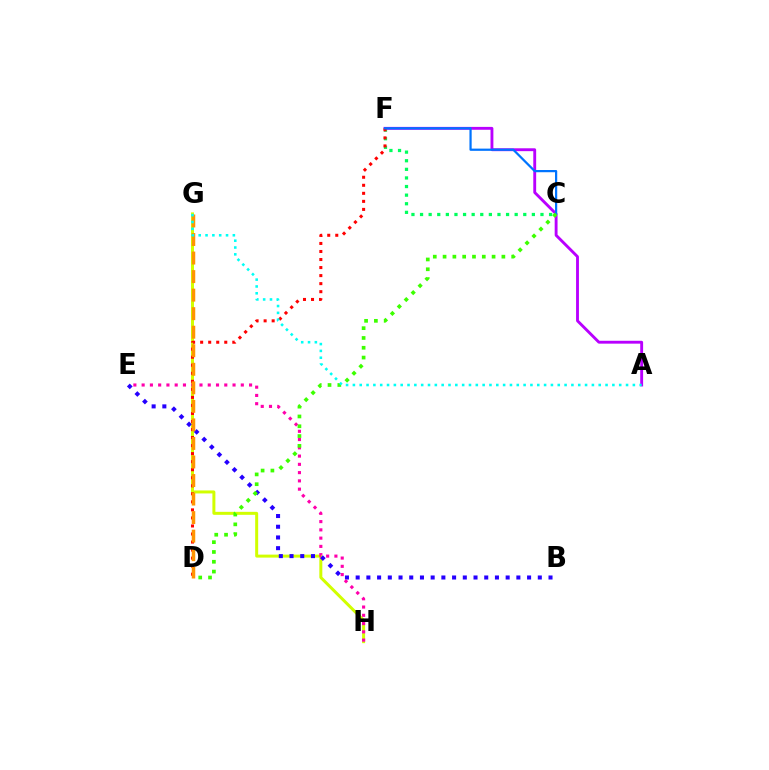{('G', 'H'): [{'color': '#d1ff00', 'line_style': 'solid', 'thickness': 2.15}], ('B', 'E'): [{'color': '#2500ff', 'line_style': 'dotted', 'thickness': 2.91}], ('C', 'F'): [{'color': '#00ff5c', 'line_style': 'dotted', 'thickness': 2.34}, {'color': '#0074ff', 'line_style': 'solid', 'thickness': 1.6}], ('A', 'F'): [{'color': '#b900ff', 'line_style': 'solid', 'thickness': 2.07}], ('E', 'H'): [{'color': '#ff00ac', 'line_style': 'dotted', 'thickness': 2.25}], ('D', 'F'): [{'color': '#ff0000', 'line_style': 'dotted', 'thickness': 2.18}], ('C', 'D'): [{'color': '#3dff00', 'line_style': 'dotted', 'thickness': 2.66}], ('D', 'G'): [{'color': '#ff9400', 'line_style': 'dashed', 'thickness': 2.52}], ('A', 'G'): [{'color': '#00fff6', 'line_style': 'dotted', 'thickness': 1.86}]}